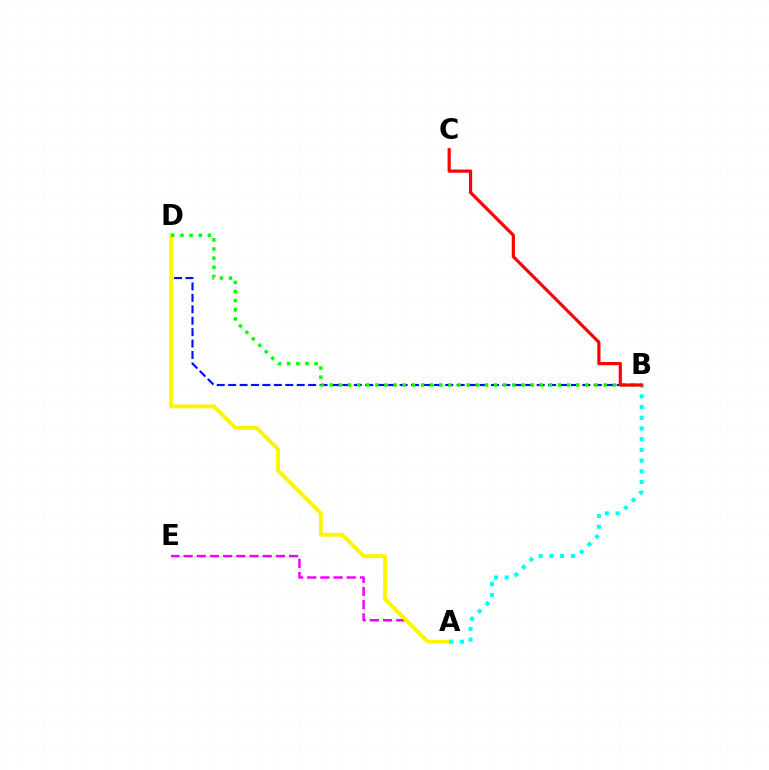{('A', 'E'): [{'color': '#ee00ff', 'line_style': 'dashed', 'thickness': 1.79}], ('B', 'D'): [{'color': '#0010ff', 'line_style': 'dashed', 'thickness': 1.55}, {'color': '#08ff00', 'line_style': 'dotted', 'thickness': 2.48}], ('A', 'D'): [{'color': '#fcf500', 'line_style': 'solid', 'thickness': 2.79}], ('A', 'B'): [{'color': '#00fff6', 'line_style': 'dotted', 'thickness': 2.91}], ('B', 'C'): [{'color': '#ff0000', 'line_style': 'solid', 'thickness': 2.29}]}